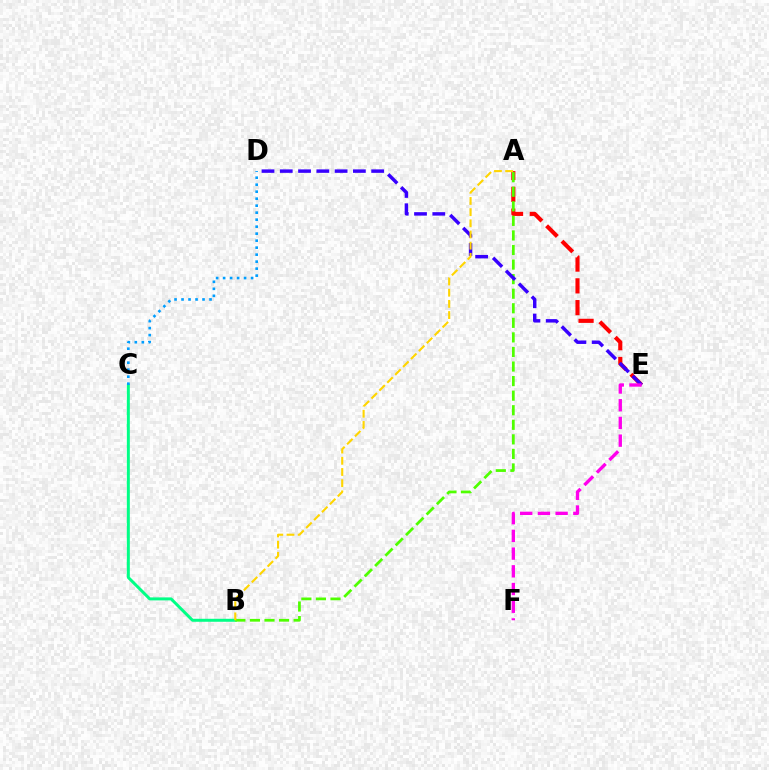{('B', 'C'): [{'color': '#00ff86', 'line_style': 'solid', 'thickness': 2.15}], ('A', 'E'): [{'color': '#ff0000', 'line_style': 'dashed', 'thickness': 2.96}], ('A', 'B'): [{'color': '#4fff00', 'line_style': 'dashed', 'thickness': 1.98}, {'color': '#ffd500', 'line_style': 'dashed', 'thickness': 1.52}], ('D', 'E'): [{'color': '#3700ff', 'line_style': 'dashed', 'thickness': 2.48}], ('C', 'D'): [{'color': '#009eff', 'line_style': 'dotted', 'thickness': 1.9}], ('E', 'F'): [{'color': '#ff00ed', 'line_style': 'dashed', 'thickness': 2.41}]}